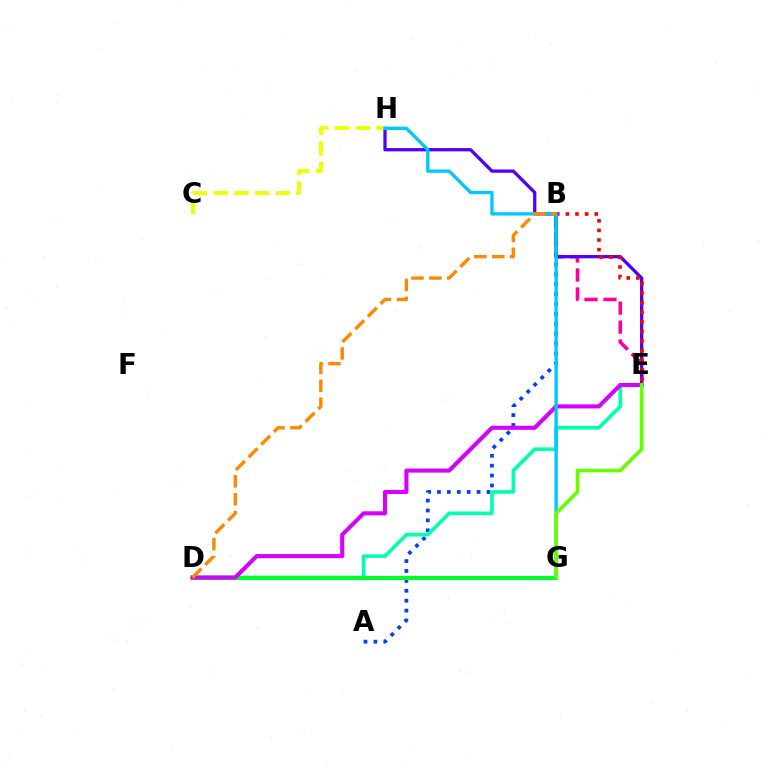{('B', 'E'): [{'color': '#ff00a0', 'line_style': 'dashed', 'thickness': 2.58}, {'color': '#ff0000', 'line_style': 'dotted', 'thickness': 2.61}], ('E', 'H'): [{'color': '#4f00ff', 'line_style': 'solid', 'thickness': 2.36}], ('A', 'B'): [{'color': '#003fff', 'line_style': 'dotted', 'thickness': 2.69}], ('C', 'H'): [{'color': '#eeff00', 'line_style': 'dashed', 'thickness': 2.81}], ('D', 'E'): [{'color': '#00ffaf', 'line_style': 'solid', 'thickness': 2.61}, {'color': '#d600ff', 'line_style': 'solid', 'thickness': 2.95}], ('D', 'G'): [{'color': '#00ff27', 'line_style': 'solid', 'thickness': 2.93}], ('G', 'H'): [{'color': '#00c7ff', 'line_style': 'solid', 'thickness': 2.39}], ('B', 'D'): [{'color': '#ff8800', 'line_style': 'dashed', 'thickness': 2.44}], ('E', 'G'): [{'color': '#66ff00', 'line_style': 'solid', 'thickness': 2.6}]}